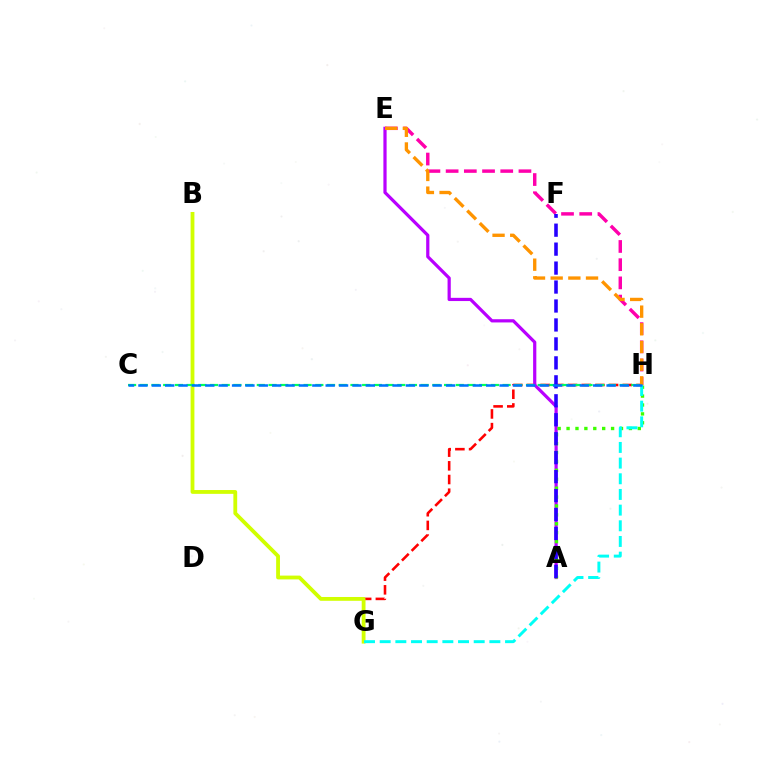{('G', 'H'): [{'color': '#ff0000', 'line_style': 'dashed', 'thickness': 1.86}, {'color': '#00fff6', 'line_style': 'dashed', 'thickness': 2.13}], ('B', 'G'): [{'color': '#d1ff00', 'line_style': 'solid', 'thickness': 2.74}], ('A', 'E'): [{'color': '#b900ff', 'line_style': 'solid', 'thickness': 2.31}], ('E', 'H'): [{'color': '#ff00ac', 'line_style': 'dashed', 'thickness': 2.47}, {'color': '#ff9400', 'line_style': 'dashed', 'thickness': 2.4}], ('A', 'H'): [{'color': '#3dff00', 'line_style': 'dotted', 'thickness': 2.42}], ('C', 'H'): [{'color': '#00ff5c', 'line_style': 'dashed', 'thickness': 1.59}, {'color': '#0074ff', 'line_style': 'dashed', 'thickness': 1.82}], ('A', 'F'): [{'color': '#2500ff', 'line_style': 'dashed', 'thickness': 2.58}]}